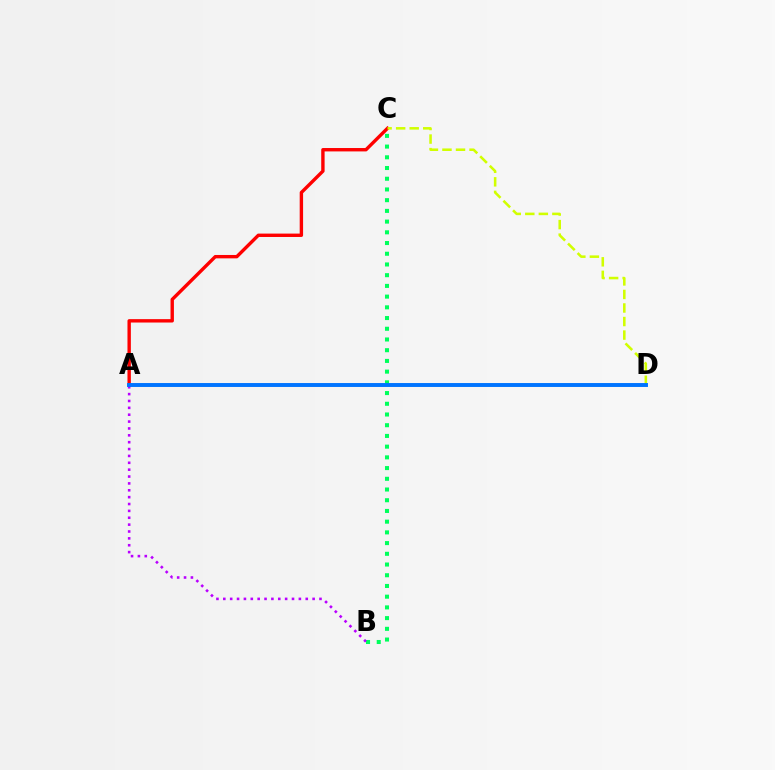{('A', 'C'): [{'color': '#ff0000', 'line_style': 'solid', 'thickness': 2.44}], ('B', 'C'): [{'color': '#00ff5c', 'line_style': 'dotted', 'thickness': 2.91}], ('C', 'D'): [{'color': '#d1ff00', 'line_style': 'dashed', 'thickness': 1.84}], ('A', 'B'): [{'color': '#b900ff', 'line_style': 'dotted', 'thickness': 1.87}], ('A', 'D'): [{'color': '#0074ff', 'line_style': 'solid', 'thickness': 2.82}]}